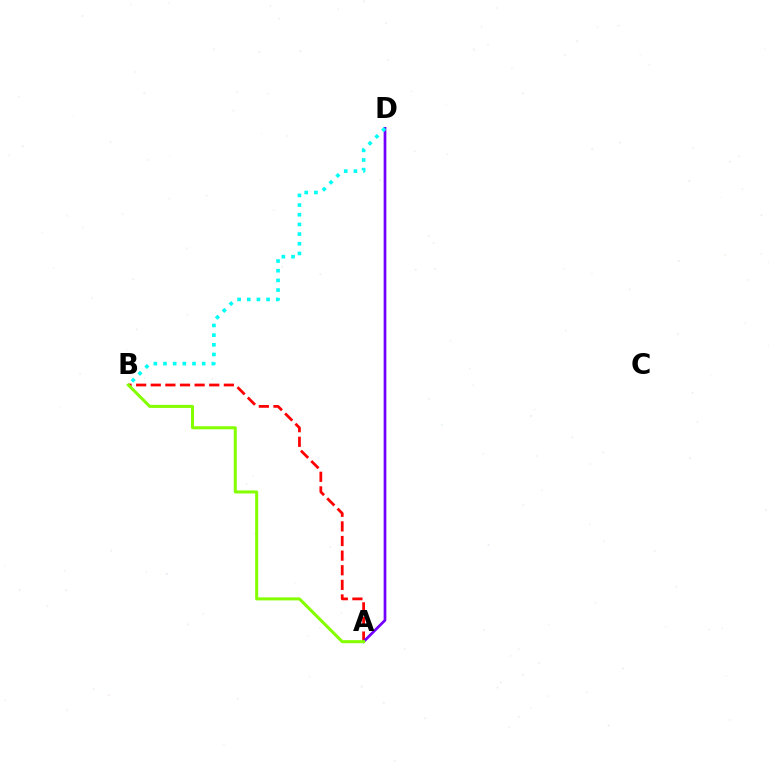{('A', 'B'): [{'color': '#ff0000', 'line_style': 'dashed', 'thickness': 1.99}, {'color': '#84ff00', 'line_style': 'solid', 'thickness': 2.18}], ('A', 'D'): [{'color': '#7200ff', 'line_style': 'solid', 'thickness': 1.95}], ('B', 'D'): [{'color': '#00fff6', 'line_style': 'dotted', 'thickness': 2.63}]}